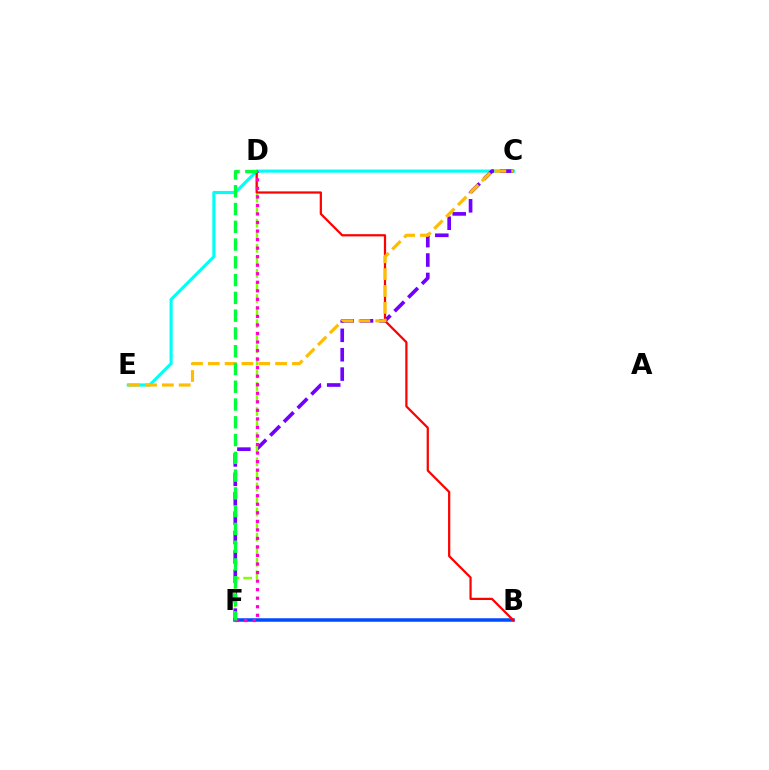{('C', 'E'): [{'color': '#00fff6', 'line_style': 'solid', 'thickness': 2.26}, {'color': '#ffbd00', 'line_style': 'dashed', 'thickness': 2.29}], ('C', 'F'): [{'color': '#7200ff', 'line_style': 'dashed', 'thickness': 2.64}], ('B', 'F'): [{'color': '#004bff', 'line_style': 'solid', 'thickness': 2.53}], ('D', 'F'): [{'color': '#84ff00', 'line_style': 'dashed', 'thickness': 1.71}, {'color': '#ff00cf', 'line_style': 'dotted', 'thickness': 2.32}, {'color': '#00ff39', 'line_style': 'dashed', 'thickness': 2.41}], ('B', 'D'): [{'color': '#ff0000', 'line_style': 'solid', 'thickness': 1.61}]}